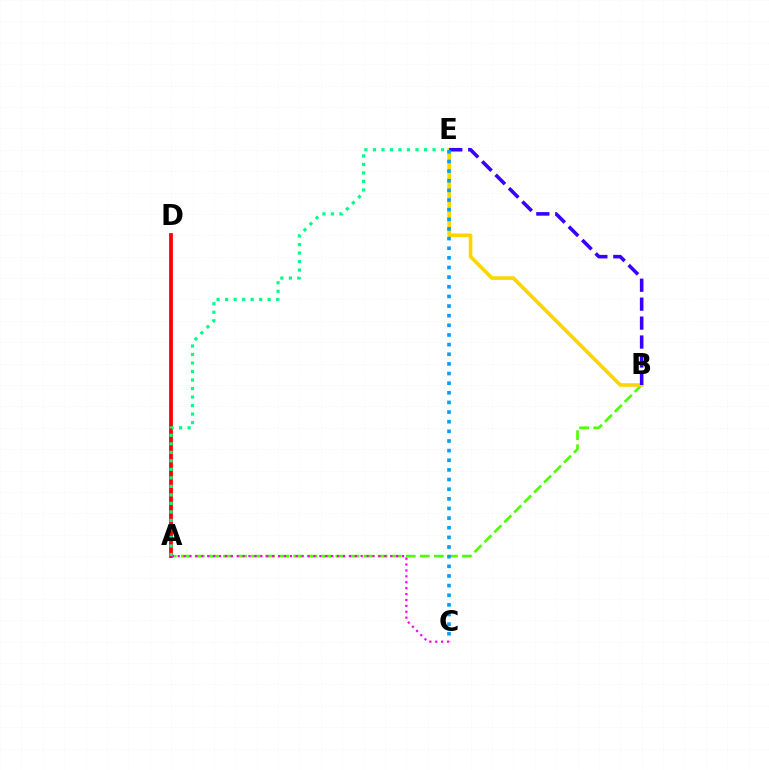{('A', 'B'): [{'color': '#4fff00', 'line_style': 'dashed', 'thickness': 1.91}], ('A', 'D'): [{'color': '#ff0000', 'line_style': 'solid', 'thickness': 2.72}], ('B', 'E'): [{'color': '#ffd500', 'line_style': 'solid', 'thickness': 2.61}, {'color': '#3700ff', 'line_style': 'dashed', 'thickness': 2.57}], ('A', 'C'): [{'color': '#ff00ed', 'line_style': 'dotted', 'thickness': 1.6}], ('A', 'E'): [{'color': '#00ff86', 'line_style': 'dotted', 'thickness': 2.31}], ('C', 'E'): [{'color': '#009eff', 'line_style': 'dotted', 'thickness': 2.62}]}